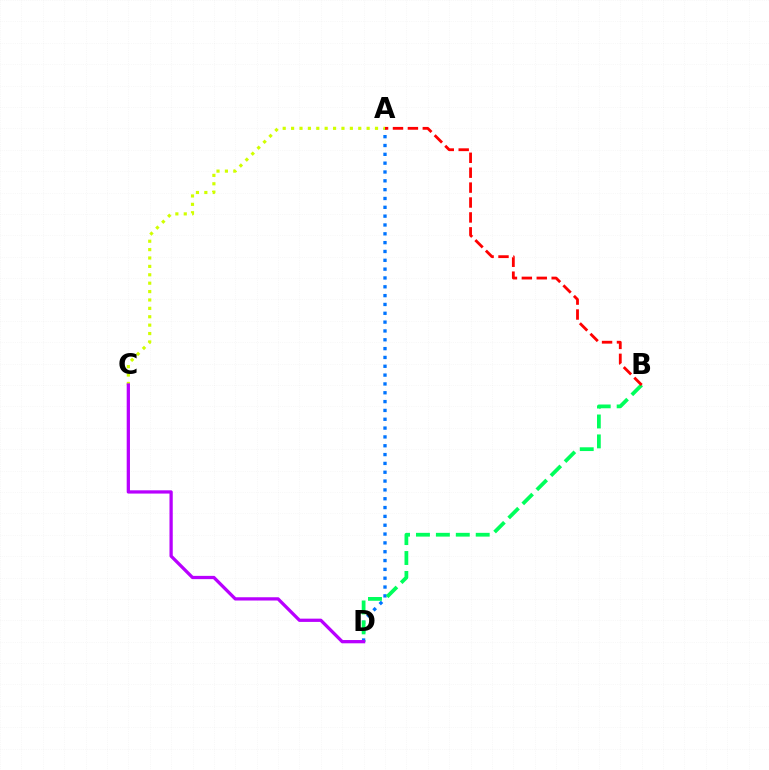{('A', 'D'): [{'color': '#0074ff', 'line_style': 'dotted', 'thickness': 2.4}], ('B', 'D'): [{'color': '#00ff5c', 'line_style': 'dashed', 'thickness': 2.71}], ('A', 'C'): [{'color': '#d1ff00', 'line_style': 'dotted', 'thickness': 2.28}], ('C', 'D'): [{'color': '#b900ff', 'line_style': 'solid', 'thickness': 2.35}], ('A', 'B'): [{'color': '#ff0000', 'line_style': 'dashed', 'thickness': 2.03}]}